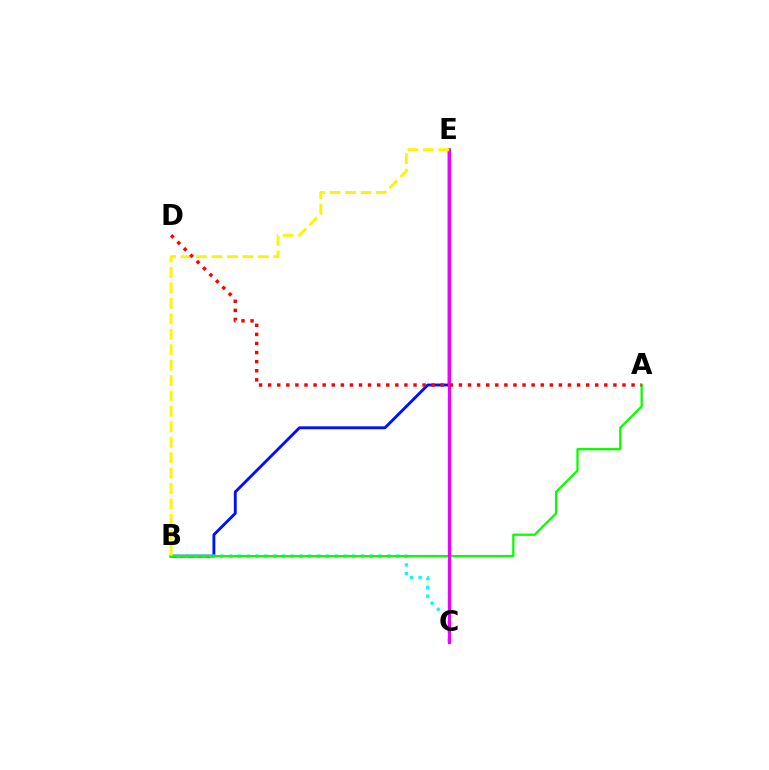{('B', 'E'): [{'color': '#0010ff', 'line_style': 'solid', 'thickness': 2.08}, {'color': '#fcf500', 'line_style': 'dashed', 'thickness': 2.1}], ('B', 'C'): [{'color': '#00fff6', 'line_style': 'dotted', 'thickness': 2.39}], ('A', 'B'): [{'color': '#08ff00', 'line_style': 'solid', 'thickness': 1.65}], ('C', 'E'): [{'color': '#ee00ff', 'line_style': 'solid', 'thickness': 2.34}], ('A', 'D'): [{'color': '#ff0000', 'line_style': 'dotted', 'thickness': 2.47}]}